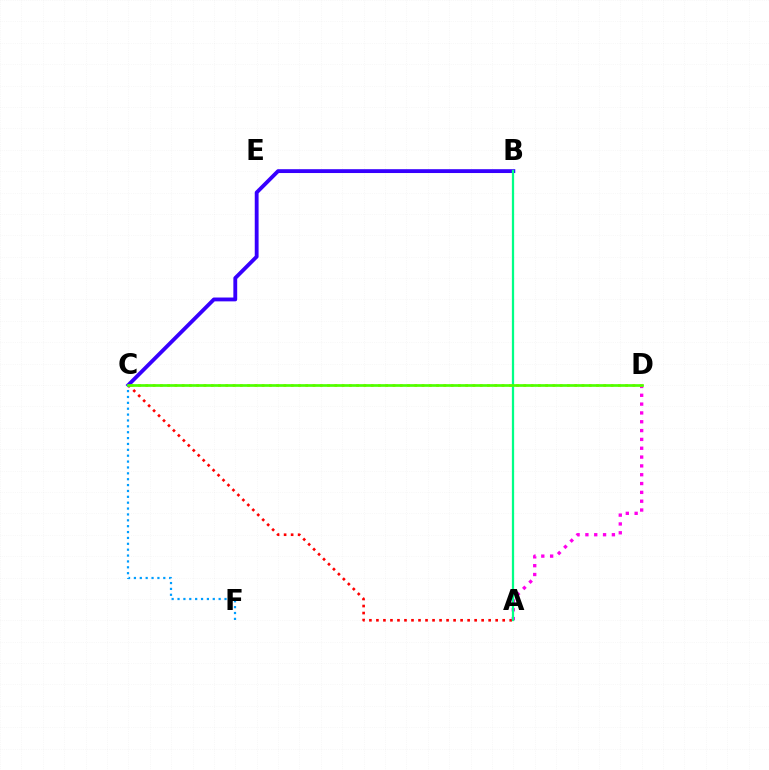{('B', 'C'): [{'color': '#3700ff', 'line_style': 'solid', 'thickness': 2.77}], ('A', 'C'): [{'color': '#ff0000', 'line_style': 'dotted', 'thickness': 1.91}], ('C', 'F'): [{'color': '#009eff', 'line_style': 'dotted', 'thickness': 1.6}], ('A', 'D'): [{'color': '#ff00ed', 'line_style': 'dotted', 'thickness': 2.4}], ('C', 'D'): [{'color': '#ffd500', 'line_style': 'dotted', 'thickness': 1.98}, {'color': '#4fff00', 'line_style': 'solid', 'thickness': 1.93}], ('A', 'B'): [{'color': '#00ff86', 'line_style': 'solid', 'thickness': 1.62}]}